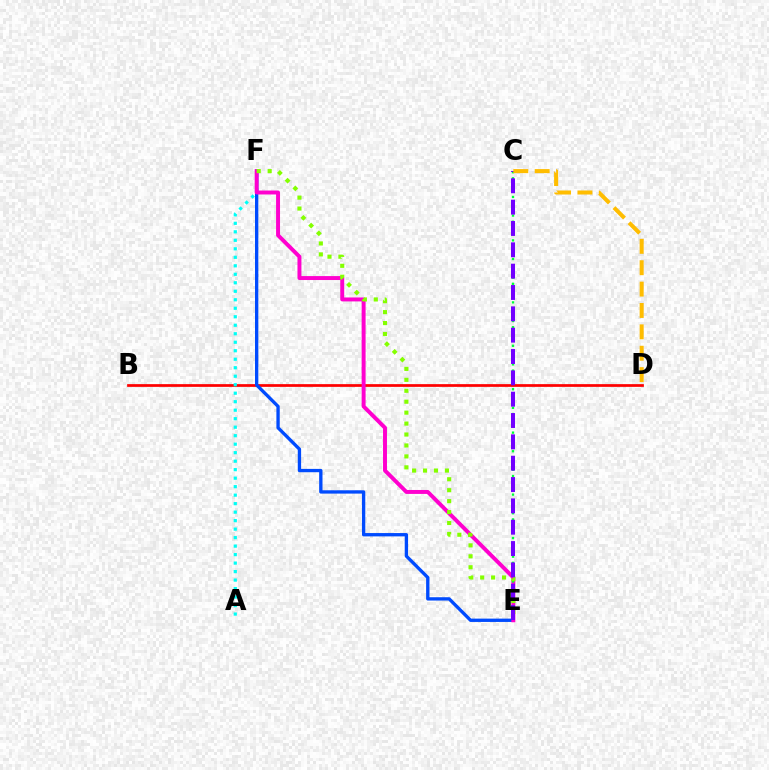{('B', 'D'): [{'color': '#ff0000', 'line_style': 'solid', 'thickness': 1.97}], ('A', 'F'): [{'color': '#00fff6', 'line_style': 'dotted', 'thickness': 2.31}], ('E', 'F'): [{'color': '#004bff', 'line_style': 'solid', 'thickness': 2.39}, {'color': '#ff00cf', 'line_style': 'solid', 'thickness': 2.84}, {'color': '#84ff00', 'line_style': 'dotted', 'thickness': 2.97}], ('C', 'E'): [{'color': '#00ff39', 'line_style': 'dotted', 'thickness': 1.68}, {'color': '#7200ff', 'line_style': 'dashed', 'thickness': 2.9}], ('C', 'D'): [{'color': '#ffbd00', 'line_style': 'dashed', 'thickness': 2.9}]}